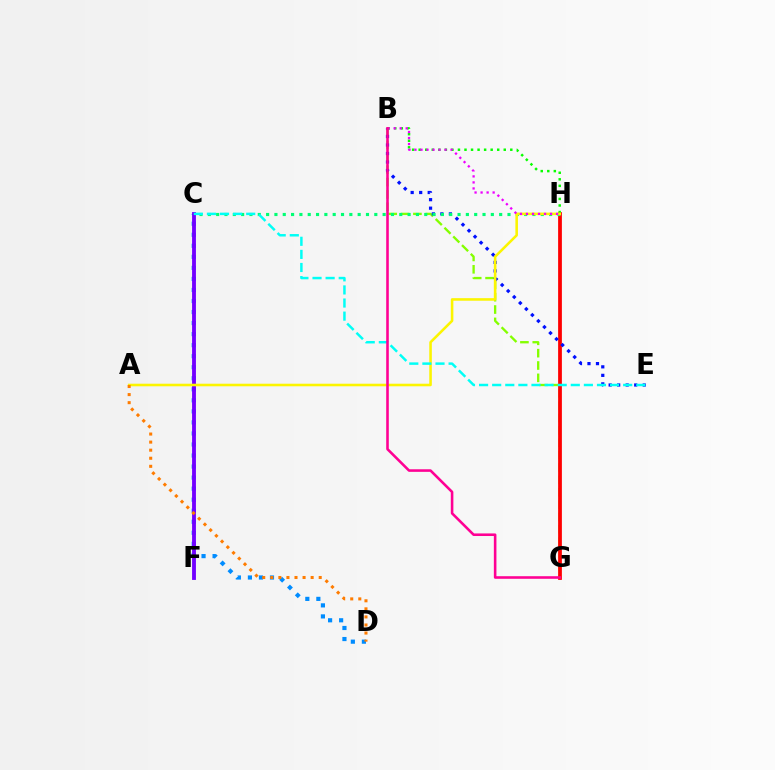{('B', 'G'): [{'color': '#84ff00', 'line_style': 'dashed', 'thickness': 1.68}, {'color': '#ff0094', 'line_style': 'solid', 'thickness': 1.86}], ('C', 'D'): [{'color': '#008cff', 'line_style': 'dotted', 'thickness': 3.0}], ('G', 'H'): [{'color': '#ff0000', 'line_style': 'solid', 'thickness': 2.71}], ('B', 'E'): [{'color': '#0010ff', 'line_style': 'dotted', 'thickness': 2.31}], ('B', 'H'): [{'color': '#08ff00', 'line_style': 'dotted', 'thickness': 1.78}, {'color': '#ee00ff', 'line_style': 'dotted', 'thickness': 1.64}], ('C', 'F'): [{'color': '#7200ff', 'line_style': 'solid', 'thickness': 2.77}], ('C', 'H'): [{'color': '#00ff74', 'line_style': 'dotted', 'thickness': 2.26}], ('A', 'H'): [{'color': '#fcf500', 'line_style': 'solid', 'thickness': 1.85}], ('C', 'E'): [{'color': '#00fff6', 'line_style': 'dashed', 'thickness': 1.78}], ('A', 'D'): [{'color': '#ff7c00', 'line_style': 'dotted', 'thickness': 2.19}]}